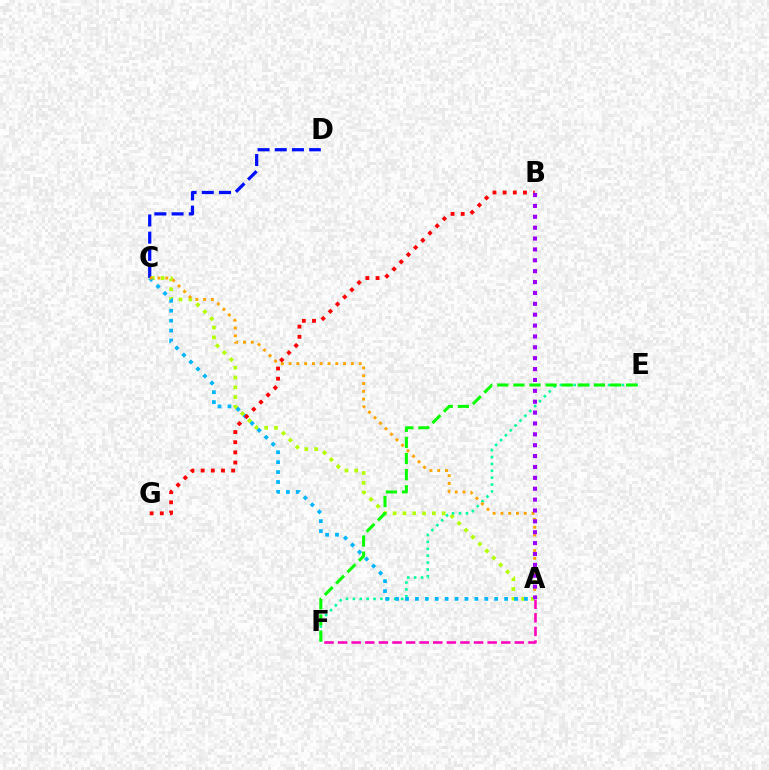{('C', 'D'): [{'color': '#0010ff', 'line_style': 'dashed', 'thickness': 2.34}], ('A', 'C'): [{'color': '#b3ff00', 'line_style': 'dotted', 'thickness': 2.66}, {'color': '#00b5ff', 'line_style': 'dotted', 'thickness': 2.69}, {'color': '#ffa500', 'line_style': 'dotted', 'thickness': 2.12}], ('E', 'F'): [{'color': '#00ff9d', 'line_style': 'dotted', 'thickness': 1.87}, {'color': '#08ff00', 'line_style': 'dashed', 'thickness': 2.19}], ('B', 'G'): [{'color': '#ff0000', 'line_style': 'dotted', 'thickness': 2.76}], ('A', 'B'): [{'color': '#9b00ff', 'line_style': 'dotted', 'thickness': 2.96}], ('A', 'F'): [{'color': '#ff00bd', 'line_style': 'dashed', 'thickness': 1.85}]}